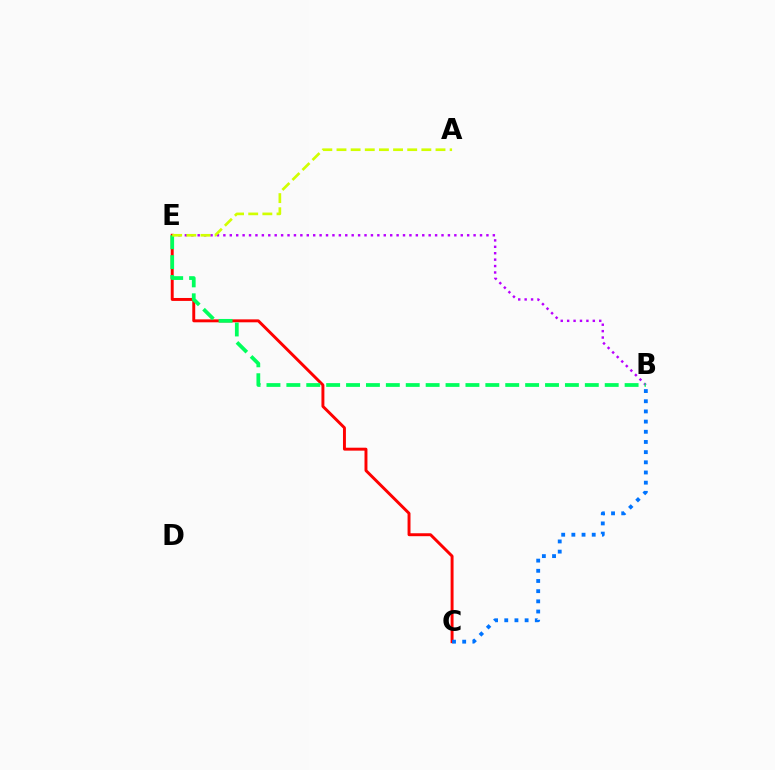{('B', 'E'): [{'color': '#b900ff', 'line_style': 'dotted', 'thickness': 1.74}, {'color': '#00ff5c', 'line_style': 'dashed', 'thickness': 2.7}], ('C', 'E'): [{'color': '#ff0000', 'line_style': 'solid', 'thickness': 2.11}], ('B', 'C'): [{'color': '#0074ff', 'line_style': 'dotted', 'thickness': 2.77}], ('A', 'E'): [{'color': '#d1ff00', 'line_style': 'dashed', 'thickness': 1.92}]}